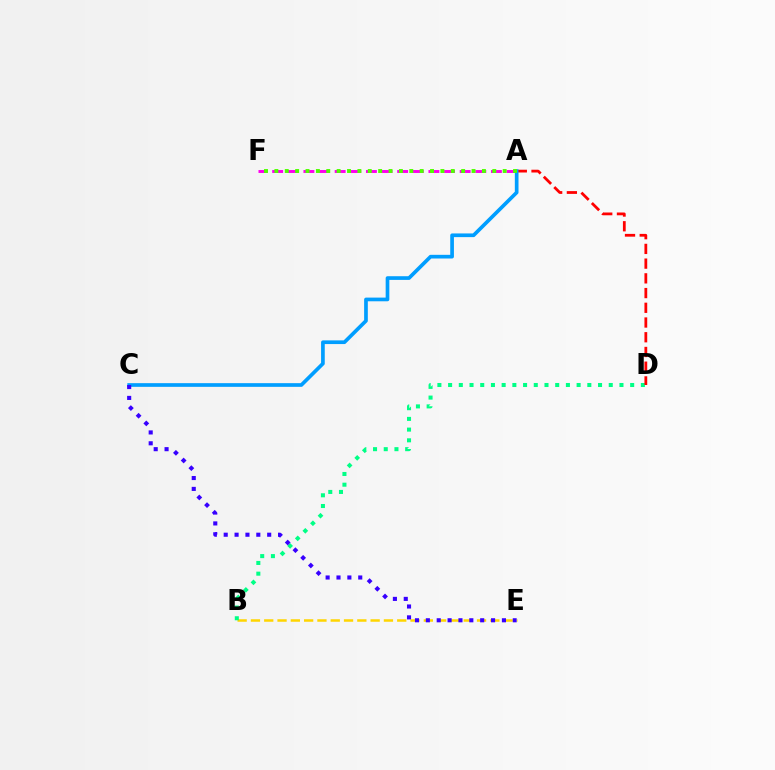{('B', 'E'): [{'color': '#ffd500', 'line_style': 'dashed', 'thickness': 1.81}], ('B', 'D'): [{'color': '#00ff86', 'line_style': 'dotted', 'thickness': 2.91}], ('A', 'D'): [{'color': '#ff0000', 'line_style': 'dashed', 'thickness': 2.0}], ('A', 'F'): [{'color': '#ff00ed', 'line_style': 'dashed', 'thickness': 2.12}, {'color': '#4fff00', 'line_style': 'dotted', 'thickness': 2.82}], ('A', 'C'): [{'color': '#009eff', 'line_style': 'solid', 'thickness': 2.65}], ('C', 'E'): [{'color': '#3700ff', 'line_style': 'dotted', 'thickness': 2.95}]}